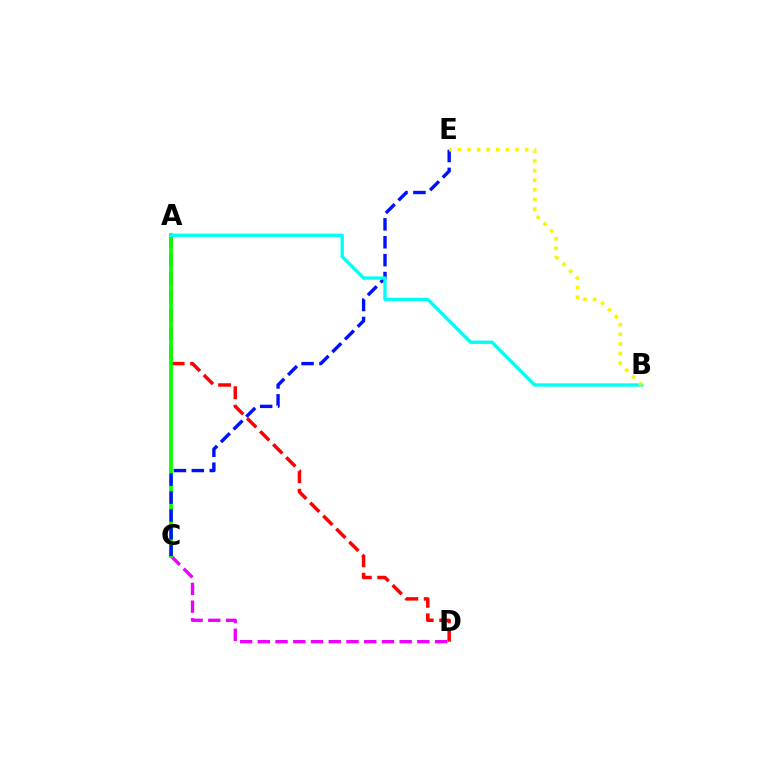{('A', 'D'): [{'color': '#ff0000', 'line_style': 'dashed', 'thickness': 2.5}], ('C', 'D'): [{'color': '#ee00ff', 'line_style': 'dashed', 'thickness': 2.41}], ('A', 'C'): [{'color': '#08ff00', 'line_style': 'solid', 'thickness': 2.71}], ('C', 'E'): [{'color': '#0010ff', 'line_style': 'dashed', 'thickness': 2.43}], ('A', 'B'): [{'color': '#00fff6', 'line_style': 'solid', 'thickness': 2.4}], ('B', 'E'): [{'color': '#fcf500', 'line_style': 'dotted', 'thickness': 2.61}]}